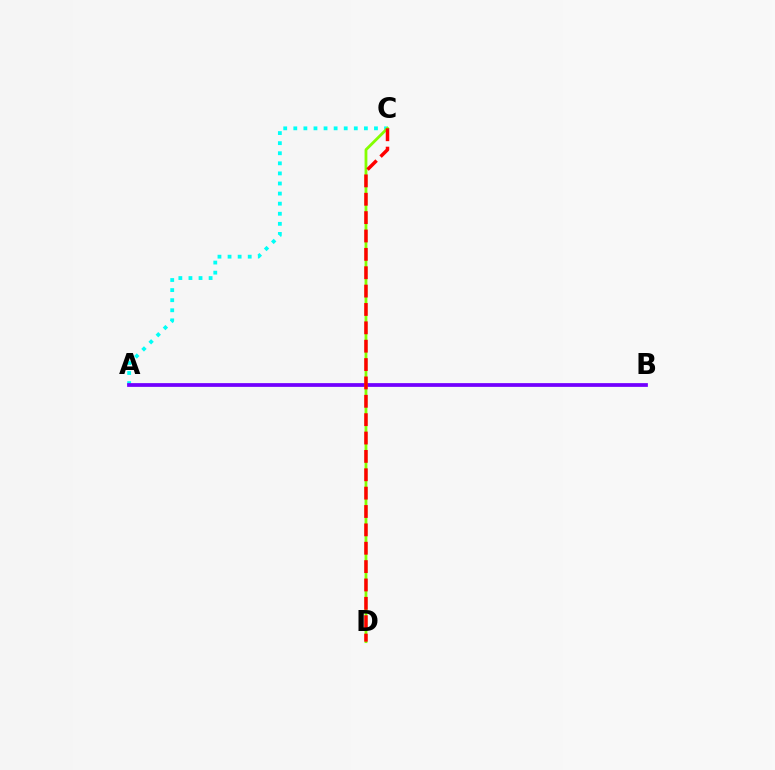{('A', 'C'): [{'color': '#00fff6', 'line_style': 'dotted', 'thickness': 2.74}], ('A', 'B'): [{'color': '#7200ff', 'line_style': 'solid', 'thickness': 2.7}], ('C', 'D'): [{'color': '#84ff00', 'line_style': 'solid', 'thickness': 2.02}, {'color': '#ff0000', 'line_style': 'dashed', 'thickness': 2.5}]}